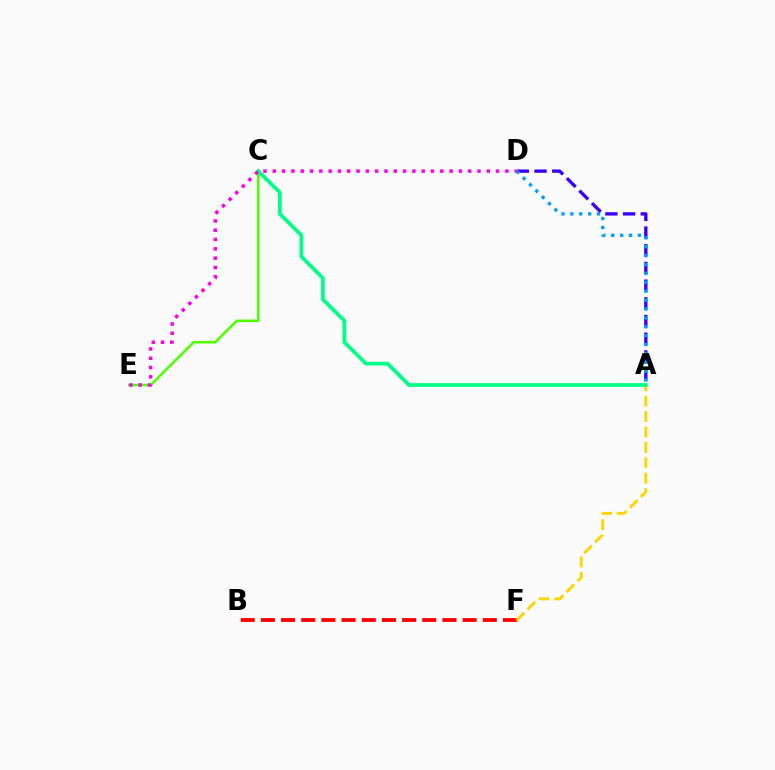{('B', 'F'): [{'color': '#ff0000', 'line_style': 'dashed', 'thickness': 2.74}], ('A', 'D'): [{'color': '#3700ff', 'line_style': 'dashed', 'thickness': 2.4}, {'color': '#009eff', 'line_style': 'dotted', 'thickness': 2.42}], ('A', 'F'): [{'color': '#ffd500', 'line_style': 'dashed', 'thickness': 2.09}], ('C', 'E'): [{'color': '#4fff00', 'line_style': 'solid', 'thickness': 1.84}], ('A', 'C'): [{'color': '#00ff86', 'line_style': 'solid', 'thickness': 2.71}], ('D', 'E'): [{'color': '#ff00ed', 'line_style': 'dotted', 'thickness': 2.53}]}